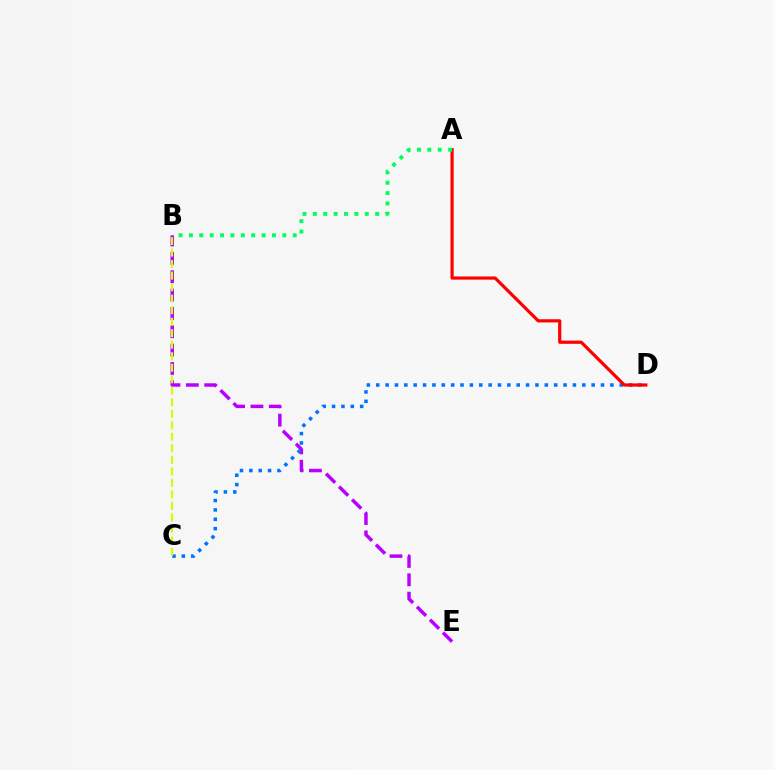{('B', 'E'): [{'color': '#b900ff', 'line_style': 'dashed', 'thickness': 2.49}], ('C', 'D'): [{'color': '#0074ff', 'line_style': 'dotted', 'thickness': 2.54}], ('A', 'D'): [{'color': '#ff0000', 'line_style': 'solid', 'thickness': 2.3}], ('B', 'C'): [{'color': '#d1ff00', 'line_style': 'dashed', 'thickness': 1.56}], ('A', 'B'): [{'color': '#00ff5c', 'line_style': 'dotted', 'thickness': 2.82}]}